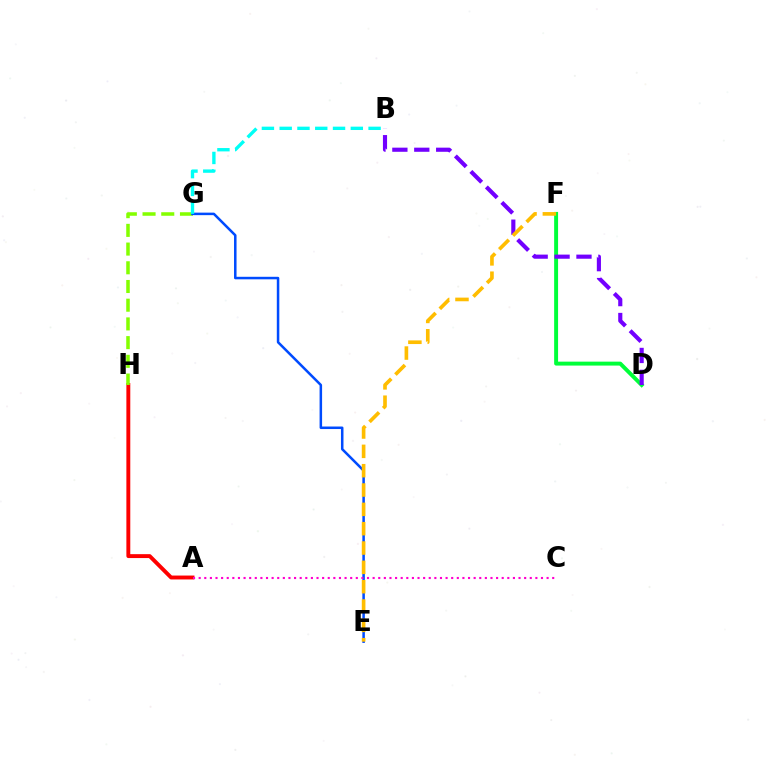{('A', 'H'): [{'color': '#ff0000', 'line_style': 'solid', 'thickness': 2.81}], ('G', 'H'): [{'color': '#84ff00', 'line_style': 'dashed', 'thickness': 2.54}], ('D', 'F'): [{'color': '#00ff39', 'line_style': 'solid', 'thickness': 2.83}], ('B', 'D'): [{'color': '#7200ff', 'line_style': 'dashed', 'thickness': 2.98}], ('E', 'G'): [{'color': '#004bff', 'line_style': 'solid', 'thickness': 1.81}], ('A', 'C'): [{'color': '#ff00cf', 'line_style': 'dotted', 'thickness': 1.52}], ('E', 'F'): [{'color': '#ffbd00', 'line_style': 'dashed', 'thickness': 2.63}], ('B', 'G'): [{'color': '#00fff6', 'line_style': 'dashed', 'thickness': 2.42}]}